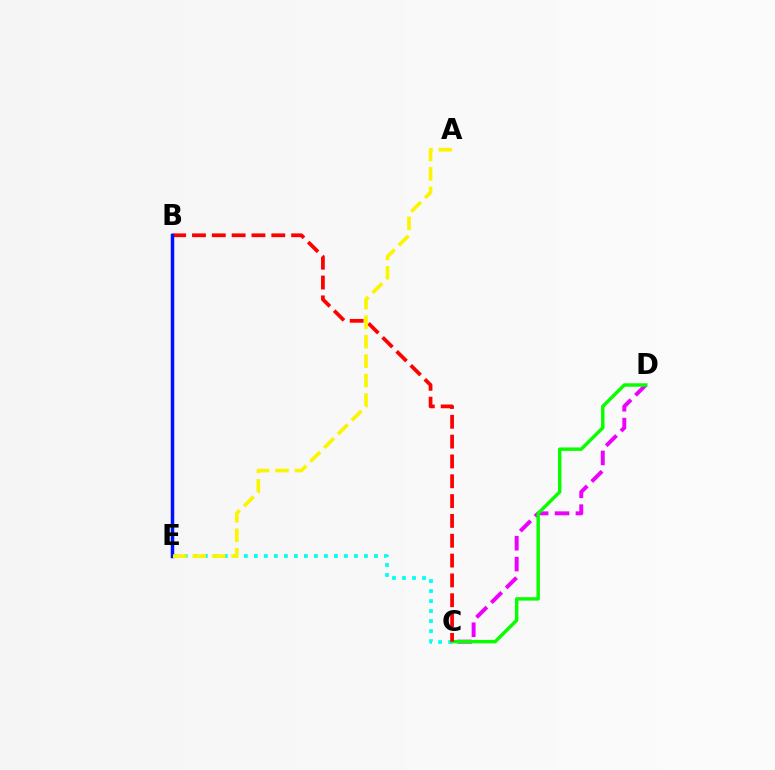{('C', 'D'): [{'color': '#ee00ff', 'line_style': 'dashed', 'thickness': 2.84}, {'color': '#08ff00', 'line_style': 'solid', 'thickness': 2.47}], ('C', 'E'): [{'color': '#00fff6', 'line_style': 'dotted', 'thickness': 2.72}], ('B', 'C'): [{'color': '#ff0000', 'line_style': 'dashed', 'thickness': 2.69}], ('B', 'E'): [{'color': '#0010ff', 'line_style': 'solid', 'thickness': 2.51}], ('A', 'E'): [{'color': '#fcf500', 'line_style': 'dashed', 'thickness': 2.64}]}